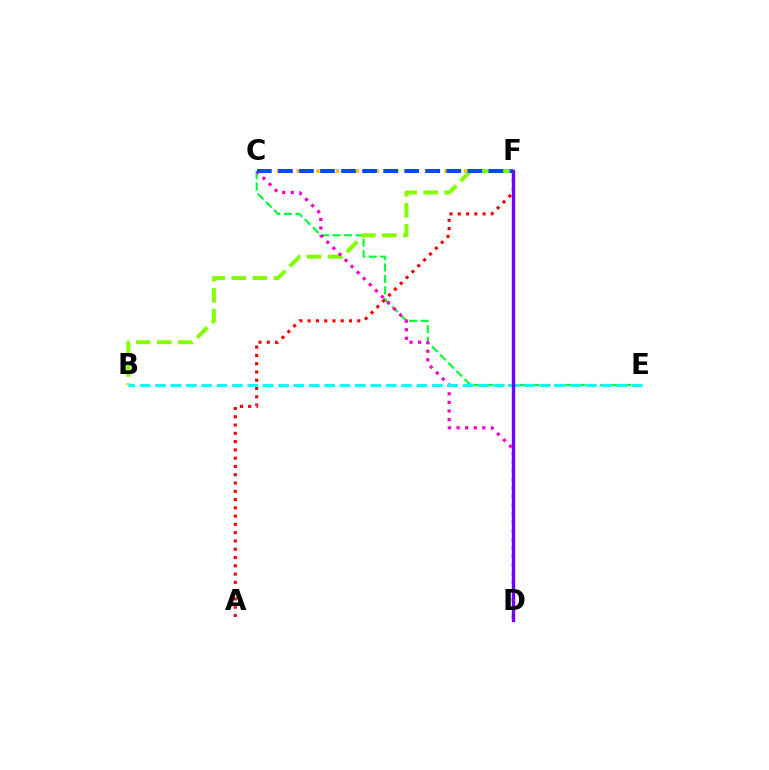{('C', 'F'): [{'color': '#ffbd00', 'line_style': 'dotted', 'thickness': 2.68}, {'color': '#004bff', 'line_style': 'dashed', 'thickness': 2.86}], ('C', 'E'): [{'color': '#00ff39', 'line_style': 'dashed', 'thickness': 1.56}], ('B', 'F'): [{'color': '#84ff00', 'line_style': 'dashed', 'thickness': 2.86}], ('C', 'D'): [{'color': '#ff00cf', 'line_style': 'dotted', 'thickness': 2.33}], ('A', 'F'): [{'color': '#ff0000', 'line_style': 'dotted', 'thickness': 2.25}], ('B', 'E'): [{'color': '#00fff6', 'line_style': 'dashed', 'thickness': 2.09}], ('D', 'F'): [{'color': '#7200ff', 'line_style': 'solid', 'thickness': 2.43}]}